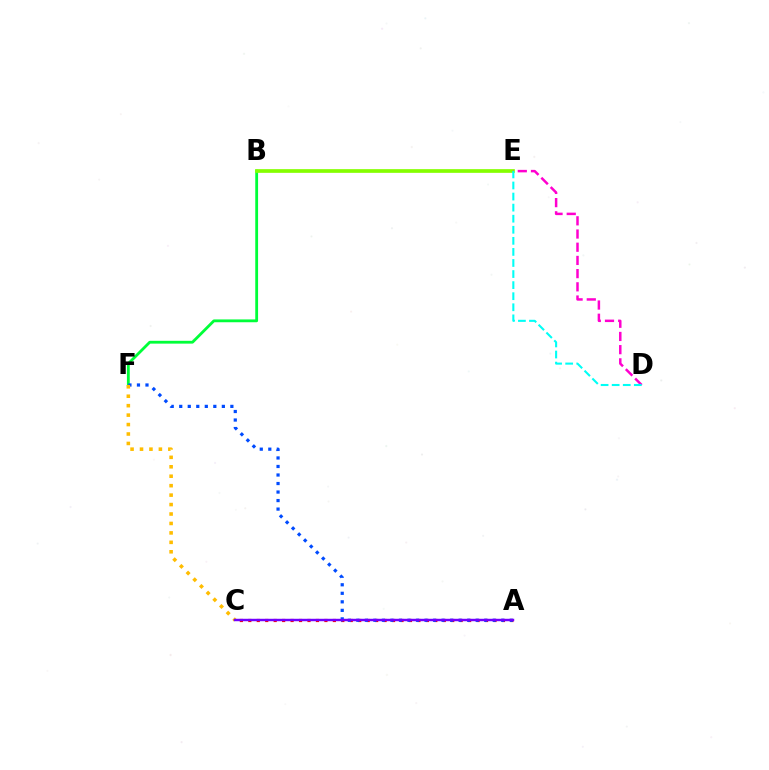{('B', 'F'): [{'color': '#00ff39', 'line_style': 'solid', 'thickness': 2.03}], ('A', 'C'): [{'color': '#ff0000', 'line_style': 'dotted', 'thickness': 2.3}, {'color': '#7200ff', 'line_style': 'solid', 'thickness': 1.75}], ('B', 'E'): [{'color': '#84ff00', 'line_style': 'solid', 'thickness': 2.65}], ('A', 'F'): [{'color': '#004bff', 'line_style': 'dotted', 'thickness': 2.32}], ('D', 'E'): [{'color': '#ff00cf', 'line_style': 'dashed', 'thickness': 1.79}, {'color': '#00fff6', 'line_style': 'dashed', 'thickness': 1.5}], ('C', 'F'): [{'color': '#ffbd00', 'line_style': 'dotted', 'thickness': 2.57}]}